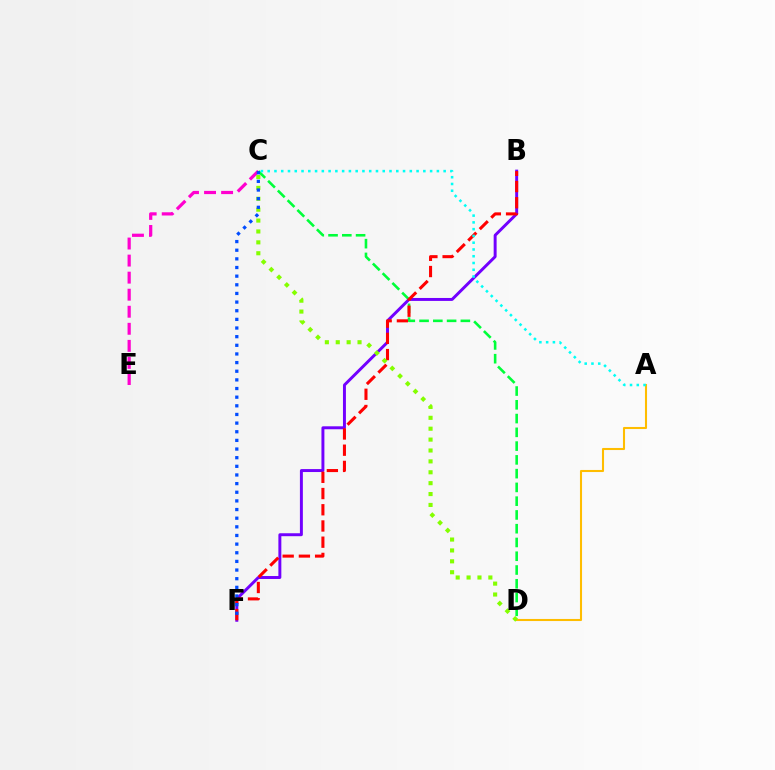{('C', 'D'): [{'color': '#00ff39', 'line_style': 'dashed', 'thickness': 1.87}, {'color': '#84ff00', 'line_style': 'dotted', 'thickness': 2.96}], ('B', 'F'): [{'color': '#7200ff', 'line_style': 'solid', 'thickness': 2.12}, {'color': '#ff0000', 'line_style': 'dashed', 'thickness': 2.2}], ('C', 'E'): [{'color': '#ff00cf', 'line_style': 'dashed', 'thickness': 2.32}], ('A', 'D'): [{'color': '#ffbd00', 'line_style': 'solid', 'thickness': 1.5}], ('A', 'C'): [{'color': '#00fff6', 'line_style': 'dotted', 'thickness': 1.84}], ('C', 'F'): [{'color': '#004bff', 'line_style': 'dotted', 'thickness': 2.35}]}